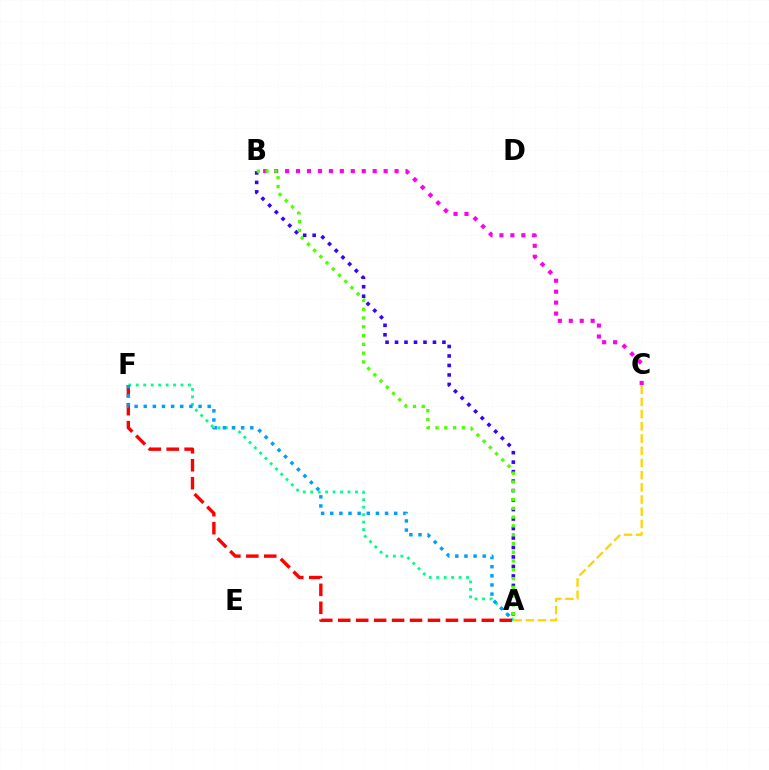{('A', 'B'): [{'color': '#3700ff', 'line_style': 'dotted', 'thickness': 2.58}, {'color': '#4fff00', 'line_style': 'dotted', 'thickness': 2.39}], ('B', 'C'): [{'color': '#ff00ed', 'line_style': 'dotted', 'thickness': 2.98}], ('A', 'F'): [{'color': '#00ff86', 'line_style': 'dotted', 'thickness': 2.03}, {'color': '#ff0000', 'line_style': 'dashed', 'thickness': 2.44}, {'color': '#009eff', 'line_style': 'dotted', 'thickness': 2.48}], ('A', 'C'): [{'color': '#ffd500', 'line_style': 'dashed', 'thickness': 1.66}]}